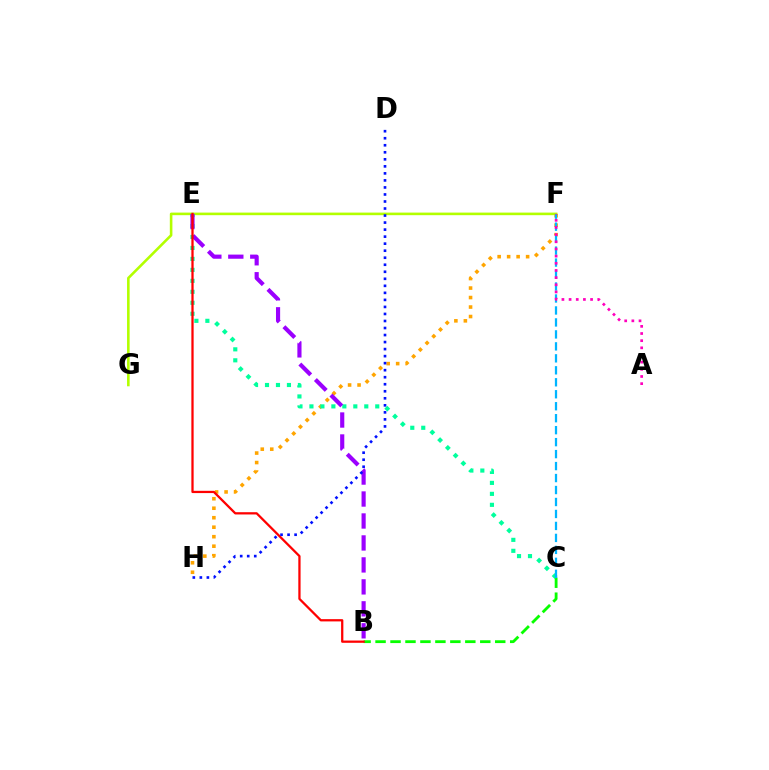{('B', 'C'): [{'color': '#08ff00', 'line_style': 'dashed', 'thickness': 2.03}], ('F', 'H'): [{'color': '#ffa500', 'line_style': 'dotted', 'thickness': 2.58}], ('F', 'G'): [{'color': '#b3ff00', 'line_style': 'solid', 'thickness': 1.86}], ('C', 'E'): [{'color': '#00ff9d', 'line_style': 'dotted', 'thickness': 2.98}], ('C', 'F'): [{'color': '#00b5ff', 'line_style': 'dashed', 'thickness': 1.63}], ('A', 'F'): [{'color': '#ff00bd', 'line_style': 'dotted', 'thickness': 1.95}], ('B', 'E'): [{'color': '#9b00ff', 'line_style': 'dashed', 'thickness': 2.98}, {'color': '#ff0000', 'line_style': 'solid', 'thickness': 1.63}], ('D', 'H'): [{'color': '#0010ff', 'line_style': 'dotted', 'thickness': 1.91}]}